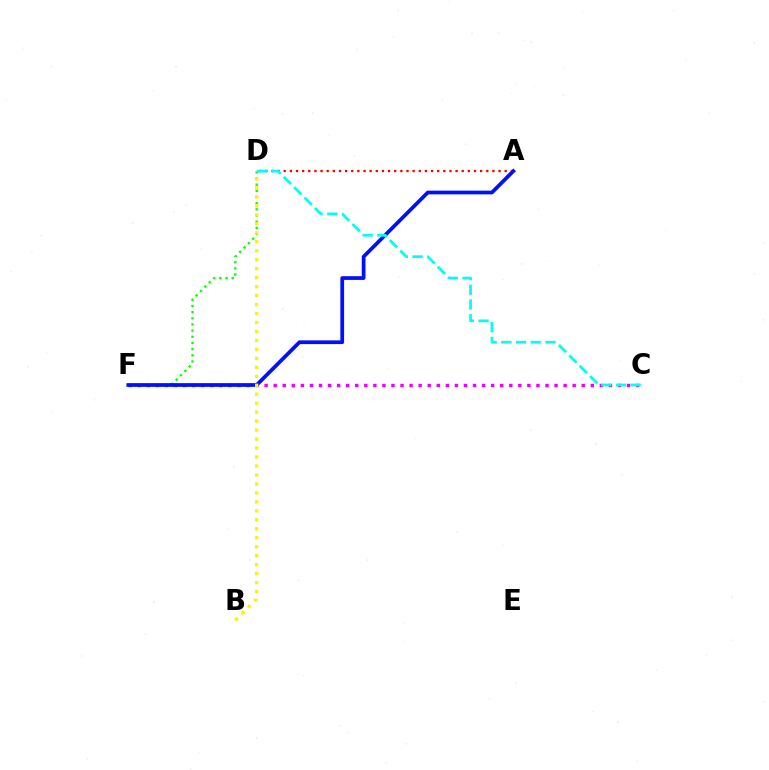{('A', 'D'): [{'color': '#ff0000', 'line_style': 'dotted', 'thickness': 1.67}], ('C', 'F'): [{'color': '#ee00ff', 'line_style': 'dotted', 'thickness': 2.46}], ('D', 'F'): [{'color': '#08ff00', 'line_style': 'dotted', 'thickness': 1.68}], ('A', 'F'): [{'color': '#0010ff', 'line_style': 'solid', 'thickness': 2.69}], ('B', 'D'): [{'color': '#fcf500', 'line_style': 'dotted', 'thickness': 2.44}], ('C', 'D'): [{'color': '#00fff6', 'line_style': 'dashed', 'thickness': 2.0}]}